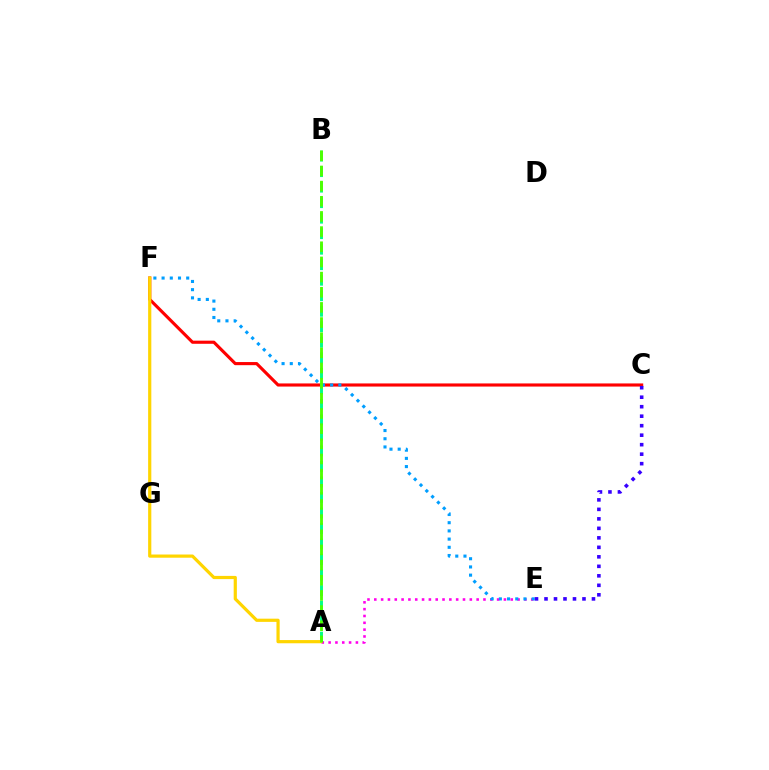{('C', 'F'): [{'color': '#ff0000', 'line_style': 'solid', 'thickness': 2.25}], ('A', 'B'): [{'color': '#00ff86', 'line_style': 'dashed', 'thickness': 2.11}, {'color': '#4fff00', 'line_style': 'dashed', 'thickness': 2.06}], ('A', 'E'): [{'color': '#ff00ed', 'line_style': 'dotted', 'thickness': 1.85}], ('E', 'F'): [{'color': '#009eff', 'line_style': 'dotted', 'thickness': 2.23}], ('A', 'F'): [{'color': '#ffd500', 'line_style': 'solid', 'thickness': 2.3}], ('C', 'E'): [{'color': '#3700ff', 'line_style': 'dotted', 'thickness': 2.58}]}